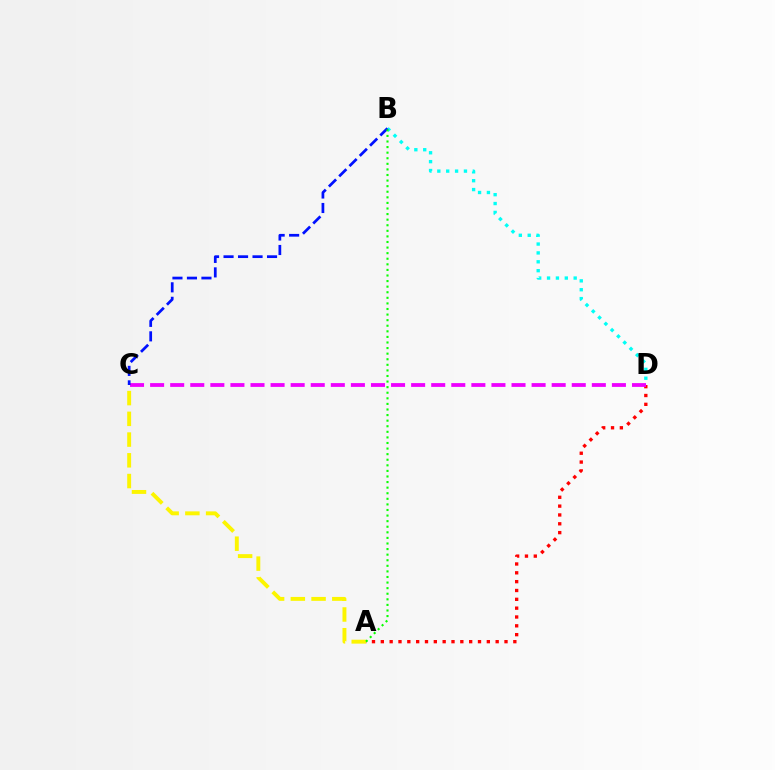{('A', 'D'): [{'color': '#ff0000', 'line_style': 'dotted', 'thickness': 2.4}], ('B', 'D'): [{'color': '#00fff6', 'line_style': 'dotted', 'thickness': 2.41}], ('C', 'D'): [{'color': '#ee00ff', 'line_style': 'dashed', 'thickness': 2.73}], ('B', 'C'): [{'color': '#0010ff', 'line_style': 'dashed', 'thickness': 1.97}], ('A', 'C'): [{'color': '#fcf500', 'line_style': 'dashed', 'thickness': 2.82}], ('A', 'B'): [{'color': '#08ff00', 'line_style': 'dotted', 'thickness': 1.52}]}